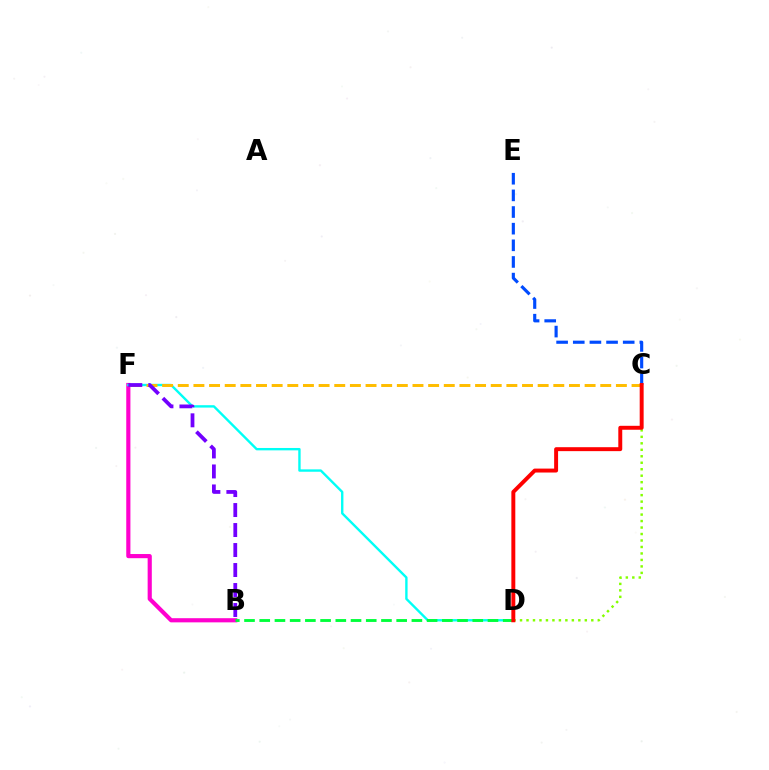{('B', 'F'): [{'color': '#ff00cf', 'line_style': 'solid', 'thickness': 2.99}, {'color': '#7200ff', 'line_style': 'dashed', 'thickness': 2.72}], ('C', 'D'): [{'color': '#84ff00', 'line_style': 'dotted', 'thickness': 1.76}, {'color': '#ff0000', 'line_style': 'solid', 'thickness': 2.84}], ('C', 'E'): [{'color': '#004bff', 'line_style': 'dashed', 'thickness': 2.26}], ('D', 'F'): [{'color': '#00fff6', 'line_style': 'solid', 'thickness': 1.71}], ('C', 'F'): [{'color': '#ffbd00', 'line_style': 'dashed', 'thickness': 2.13}], ('B', 'D'): [{'color': '#00ff39', 'line_style': 'dashed', 'thickness': 2.07}]}